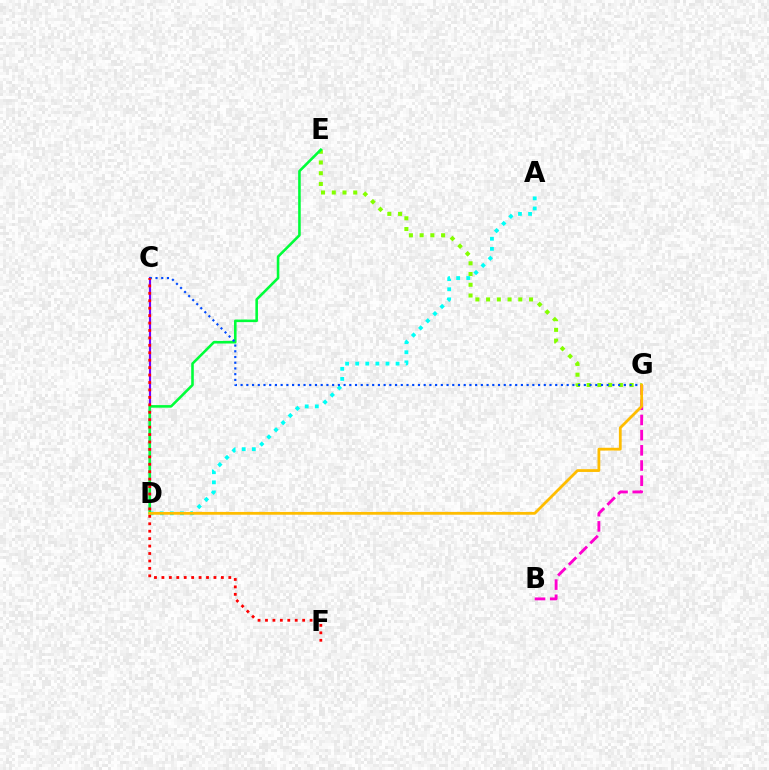{('E', 'G'): [{'color': '#84ff00', 'line_style': 'dotted', 'thickness': 2.92}], ('C', 'D'): [{'color': '#7200ff', 'line_style': 'solid', 'thickness': 1.56}], ('B', 'G'): [{'color': '#ff00cf', 'line_style': 'dashed', 'thickness': 2.06}], ('A', 'D'): [{'color': '#00fff6', 'line_style': 'dotted', 'thickness': 2.74}], ('D', 'E'): [{'color': '#00ff39', 'line_style': 'solid', 'thickness': 1.86}], ('C', 'G'): [{'color': '#004bff', 'line_style': 'dotted', 'thickness': 1.55}], ('C', 'F'): [{'color': '#ff0000', 'line_style': 'dotted', 'thickness': 2.02}], ('D', 'G'): [{'color': '#ffbd00', 'line_style': 'solid', 'thickness': 2.01}]}